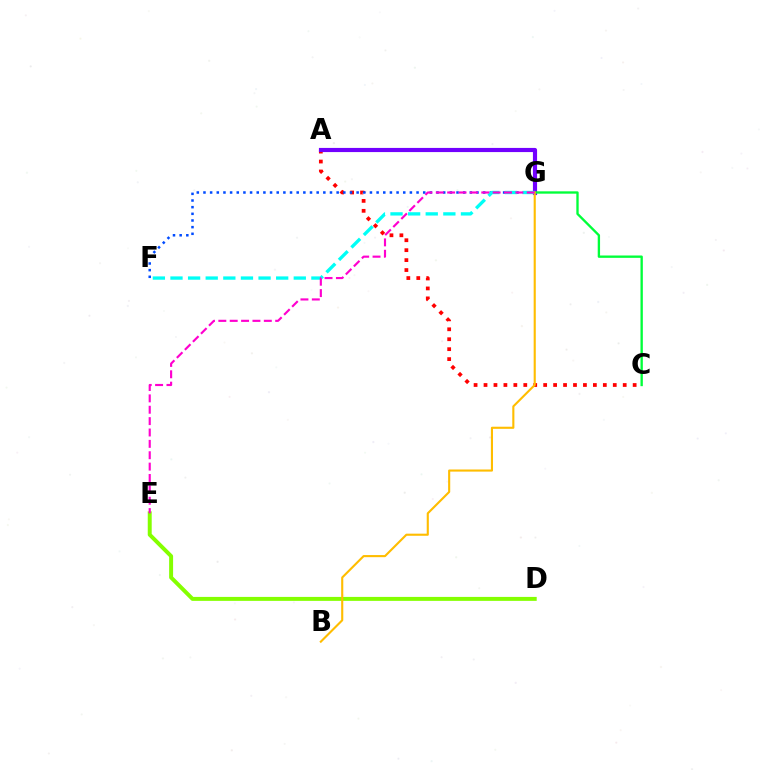{('A', 'C'): [{'color': '#ff0000', 'line_style': 'dotted', 'thickness': 2.7}], ('F', 'G'): [{'color': '#004bff', 'line_style': 'dotted', 'thickness': 1.81}, {'color': '#00fff6', 'line_style': 'dashed', 'thickness': 2.39}], ('A', 'G'): [{'color': '#7200ff', 'line_style': 'solid', 'thickness': 2.99}], ('D', 'E'): [{'color': '#84ff00', 'line_style': 'solid', 'thickness': 2.85}], ('C', 'G'): [{'color': '#00ff39', 'line_style': 'solid', 'thickness': 1.69}], ('B', 'G'): [{'color': '#ffbd00', 'line_style': 'solid', 'thickness': 1.52}], ('E', 'G'): [{'color': '#ff00cf', 'line_style': 'dashed', 'thickness': 1.54}]}